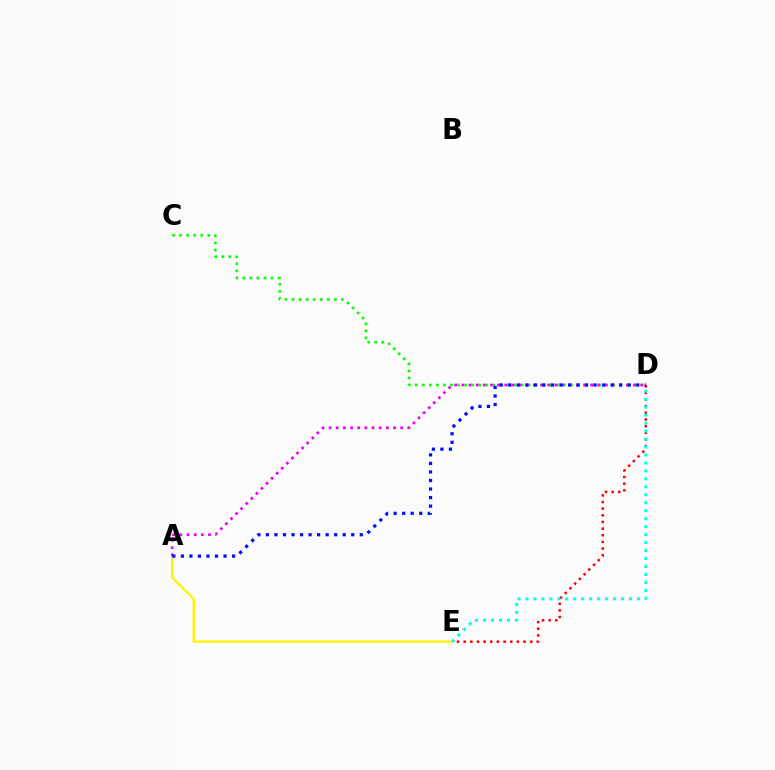{('C', 'D'): [{'color': '#08ff00', 'line_style': 'dotted', 'thickness': 1.92}], ('D', 'E'): [{'color': '#ff0000', 'line_style': 'dotted', 'thickness': 1.81}, {'color': '#00fff6', 'line_style': 'dotted', 'thickness': 2.16}], ('A', 'E'): [{'color': '#fcf500', 'line_style': 'solid', 'thickness': 1.69}], ('A', 'D'): [{'color': '#ee00ff', 'line_style': 'dotted', 'thickness': 1.95}, {'color': '#0010ff', 'line_style': 'dotted', 'thickness': 2.32}]}